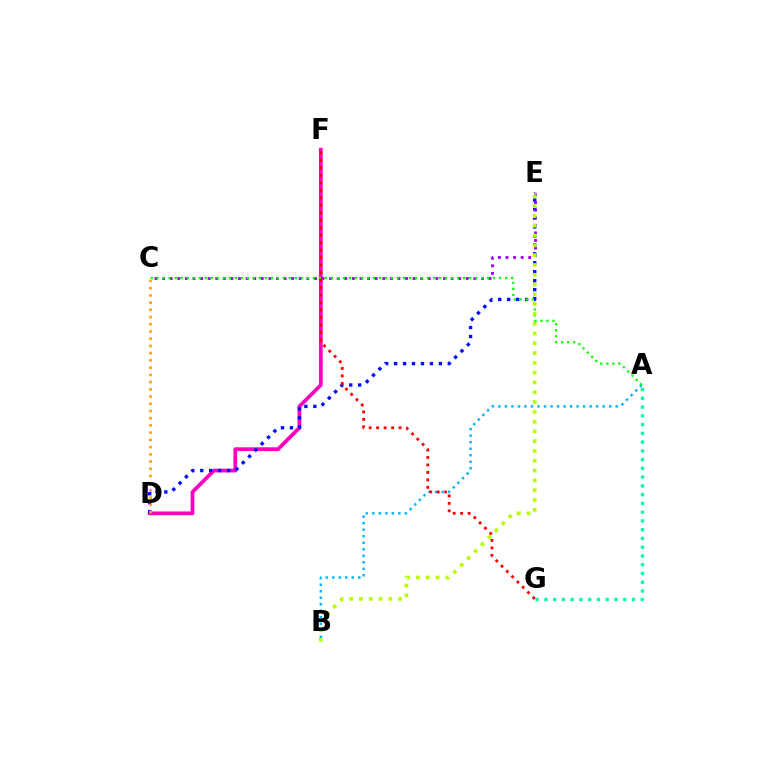{('D', 'F'): [{'color': '#ff00bd', 'line_style': 'solid', 'thickness': 2.71}], ('D', 'E'): [{'color': '#0010ff', 'line_style': 'dotted', 'thickness': 2.43}], ('C', 'E'): [{'color': '#9b00ff', 'line_style': 'dotted', 'thickness': 2.06}], ('A', 'B'): [{'color': '#00b5ff', 'line_style': 'dotted', 'thickness': 1.77}], ('A', 'C'): [{'color': '#08ff00', 'line_style': 'dotted', 'thickness': 1.63}], ('F', 'G'): [{'color': '#ff0000', 'line_style': 'dotted', 'thickness': 2.03}], ('A', 'G'): [{'color': '#00ff9d', 'line_style': 'dotted', 'thickness': 2.38}], ('B', 'E'): [{'color': '#b3ff00', 'line_style': 'dotted', 'thickness': 2.66}], ('C', 'D'): [{'color': '#ffa500', 'line_style': 'dotted', 'thickness': 1.96}]}